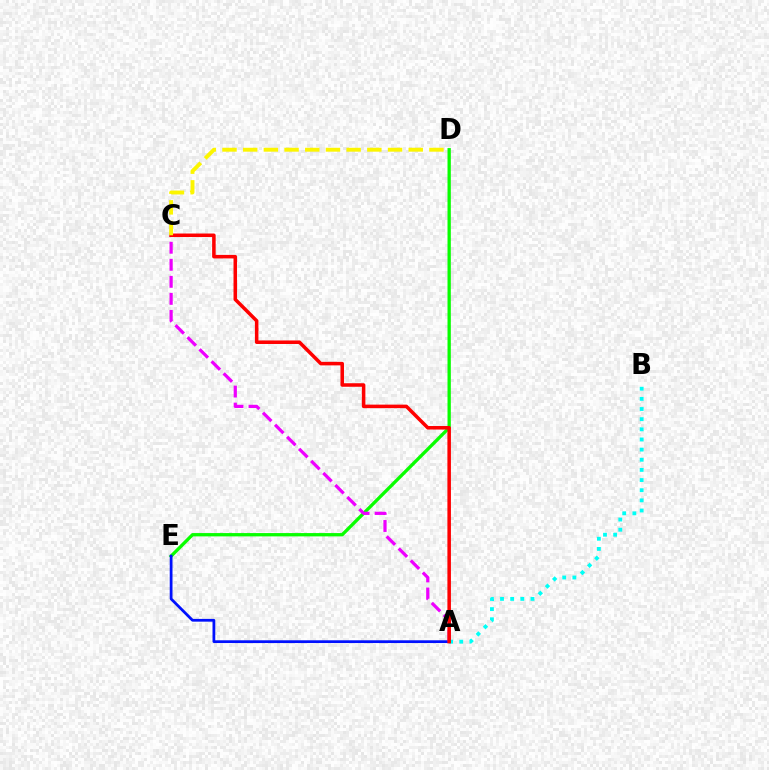{('D', 'E'): [{'color': '#08ff00', 'line_style': 'solid', 'thickness': 2.38}], ('A', 'E'): [{'color': '#0010ff', 'line_style': 'solid', 'thickness': 1.99}], ('A', 'C'): [{'color': '#ee00ff', 'line_style': 'dashed', 'thickness': 2.31}, {'color': '#ff0000', 'line_style': 'solid', 'thickness': 2.54}], ('A', 'B'): [{'color': '#00fff6', 'line_style': 'dotted', 'thickness': 2.76}], ('C', 'D'): [{'color': '#fcf500', 'line_style': 'dashed', 'thickness': 2.81}]}